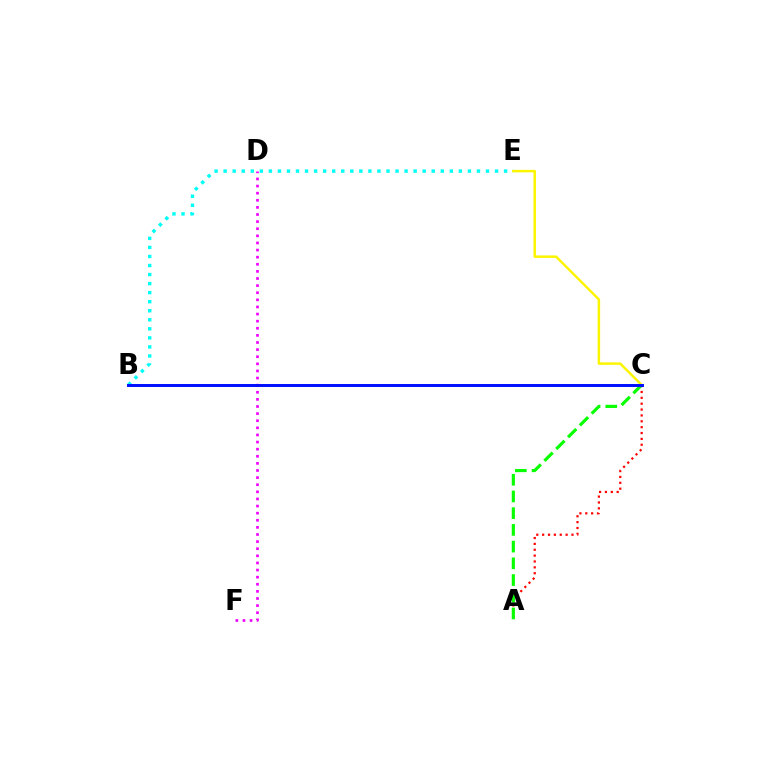{('A', 'C'): [{'color': '#ff0000', 'line_style': 'dotted', 'thickness': 1.59}, {'color': '#08ff00', 'line_style': 'dashed', 'thickness': 2.27}], ('D', 'F'): [{'color': '#ee00ff', 'line_style': 'dotted', 'thickness': 1.93}], ('B', 'E'): [{'color': '#00fff6', 'line_style': 'dotted', 'thickness': 2.46}], ('C', 'E'): [{'color': '#fcf500', 'line_style': 'solid', 'thickness': 1.79}], ('B', 'C'): [{'color': '#0010ff', 'line_style': 'solid', 'thickness': 2.13}]}